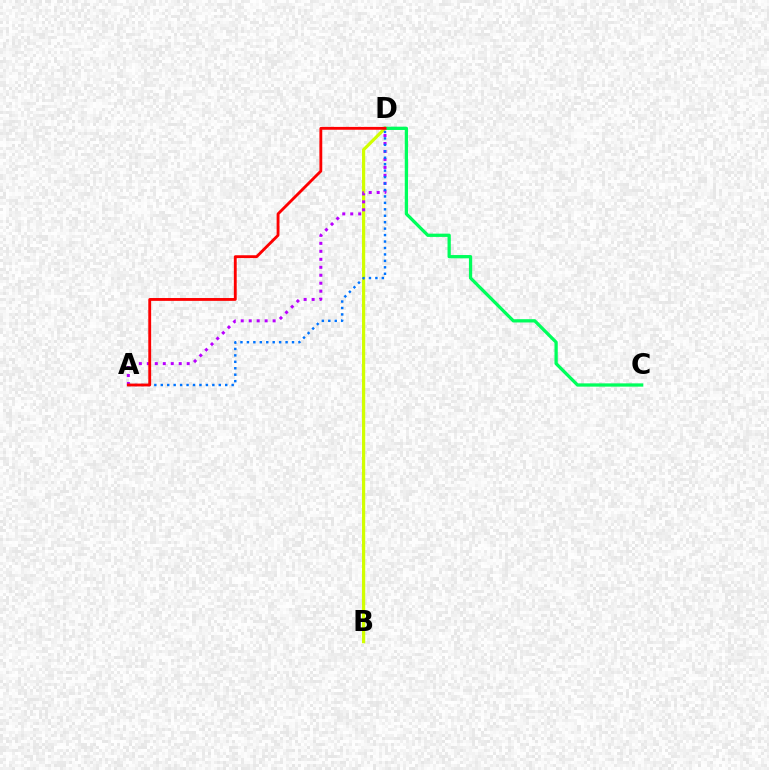{('B', 'D'): [{'color': '#d1ff00', 'line_style': 'solid', 'thickness': 2.3}], ('C', 'D'): [{'color': '#00ff5c', 'line_style': 'solid', 'thickness': 2.35}], ('A', 'D'): [{'color': '#b900ff', 'line_style': 'dotted', 'thickness': 2.17}, {'color': '#0074ff', 'line_style': 'dotted', 'thickness': 1.75}, {'color': '#ff0000', 'line_style': 'solid', 'thickness': 2.05}]}